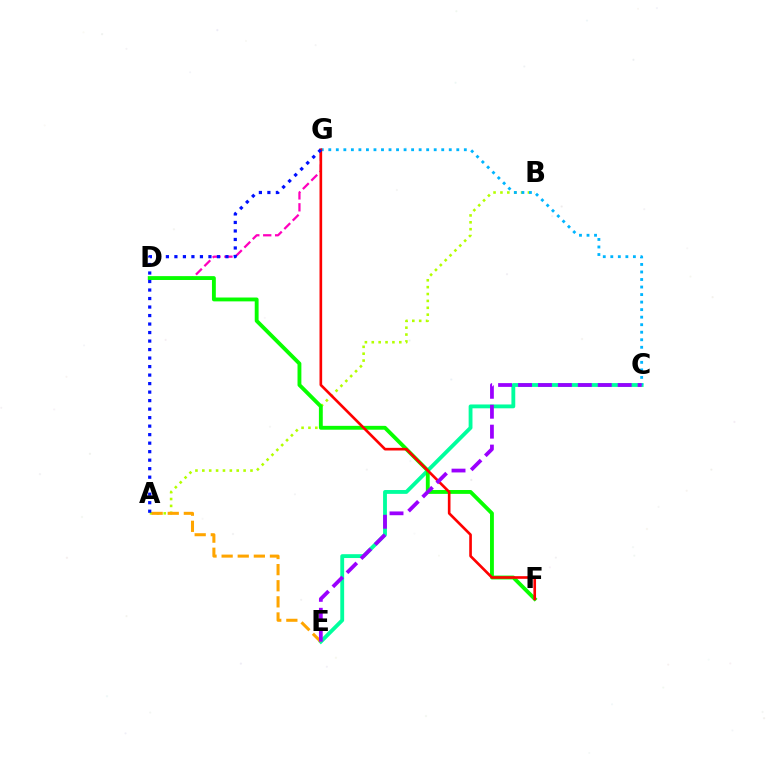{('A', 'B'): [{'color': '#b3ff00', 'line_style': 'dotted', 'thickness': 1.87}], ('C', 'E'): [{'color': '#00ff9d', 'line_style': 'solid', 'thickness': 2.76}, {'color': '#9b00ff', 'line_style': 'dashed', 'thickness': 2.71}], ('D', 'G'): [{'color': '#ff00bd', 'line_style': 'dashed', 'thickness': 1.62}], ('C', 'G'): [{'color': '#00b5ff', 'line_style': 'dotted', 'thickness': 2.05}], ('A', 'E'): [{'color': '#ffa500', 'line_style': 'dashed', 'thickness': 2.19}], ('D', 'F'): [{'color': '#08ff00', 'line_style': 'solid', 'thickness': 2.78}], ('F', 'G'): [{'color': '#ff0000', 'line_style': 'solid', 'thickness': 1.91}], ('A', 'G'): [{'color': '#0010ff', 'line_style': 'dotted', 'thickness': 2.31}]}